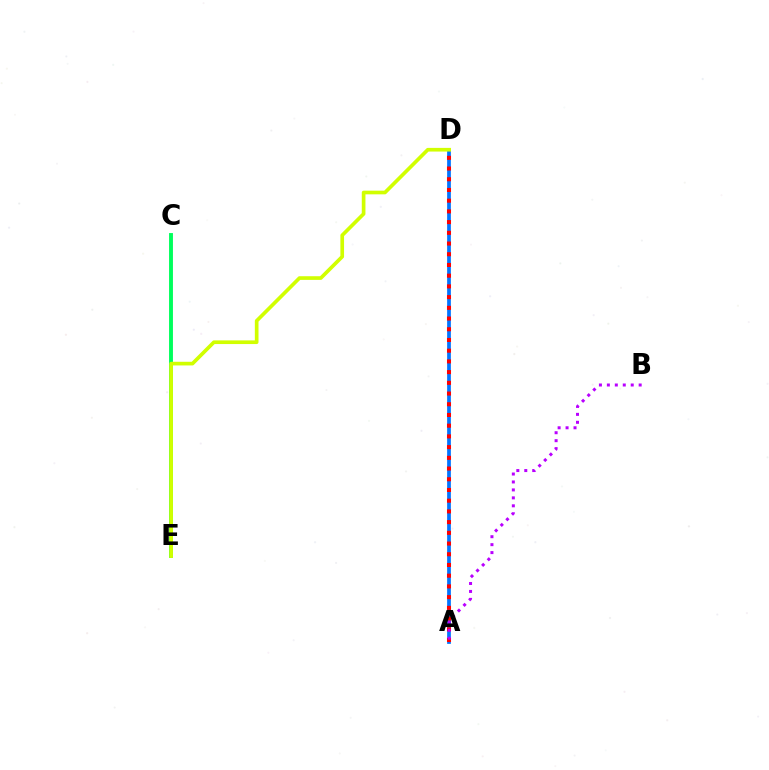{('A', 'D'): [{'color': '#0074ff', 'line_style': 'solid', 'thickness': 2.68}, {'color': '#ff0000', 'line_style': 'dotted', 'thickness': 2.91}], ('C', 'E'): [{'color': '#00ff5c', 'line_style': 'solid', 'thickness': 2.8}], ('A', 'B'): [{'color': '#b900ff', 'line_style': 'dotted', 'thickness': 2.16}], ('D', 'E'): [{'color': '#d1ff00', 'line_style': 'solid', 'thickness': 2.64}]}